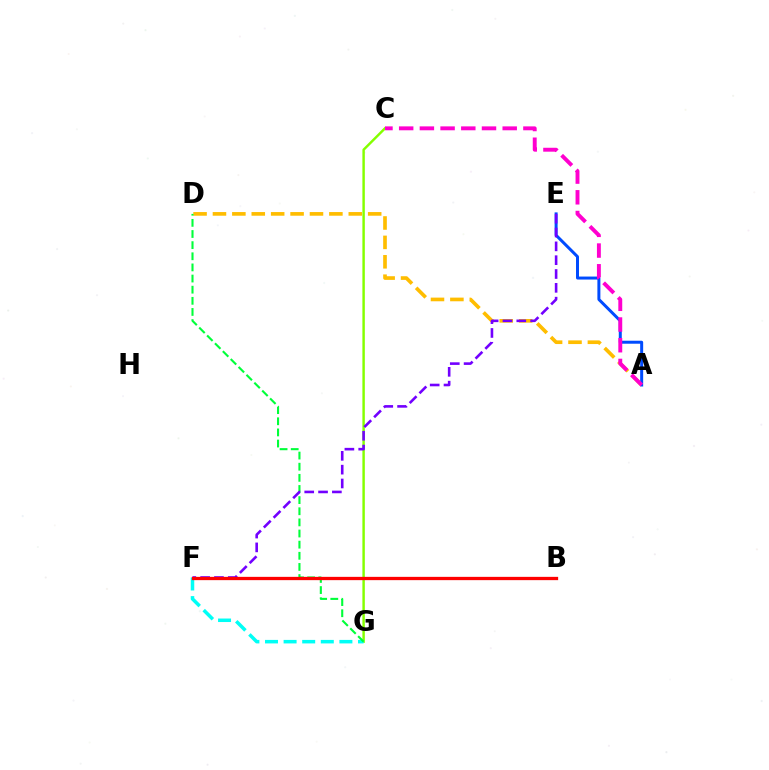{('A', 'D'): [{'color': '#ffbd00', 'line_style': 'dashed', 'thickness': 2.64}], ('A', 'E'): [{'color': '#004bff', 'line_style': 'solid', 'thickness': 2.15}], ('C', 'G'): [{'color': '#84ff00', 'line_style': 'solid', 'thickness': 1.76}], ('F', 'G'): [{'color': '#00fff6', 'line_style': 'dashed', 'thickness': 2.53}], ('D', 'G'): [{'color': '#00ff39', 'line_style': 'dashed', 'thickness': 1.51}], ('E', 'F'): [{'color': '#7200ff', 'line_style': 'dashed', 'thickness': 1.88}], ('A', 'C'): [{'color': '#ff00cf', 'line_style': 'dashed', 'thickness': 2.81}], ('B', 'F'): [{'color': '#ff0000', 'line_style': 'solid', 'thickness': 2.37}]}